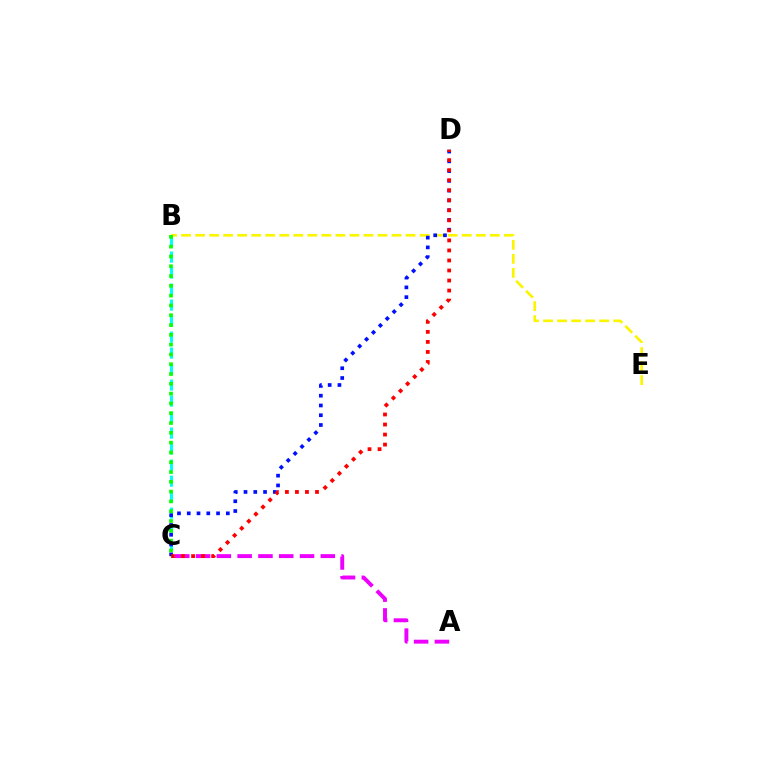{('A', 'C'): [{'color': '#ee00ff', 'line_style': 'dashed', 'thickness': 2.82}], ('B', 'C'): [{'color': '#00fff6', 'line_style': 'dashed', 'thickness': 2.17}, {'color': '#08ff00', 'line_style': 'dotted', 'thickness': 2.66}], ('B', 'E'): [{'color': '#fcf500', 'line_style': 'dashed', 'thickness': 1.91}], ('C', 'D'): [{'color': '#0010ff', 'line_style': 'dotted', 'thickness': 2.65}, {'color': '#ff0000', 'line_style': 'dotted', 'thickness': 2.73}]}